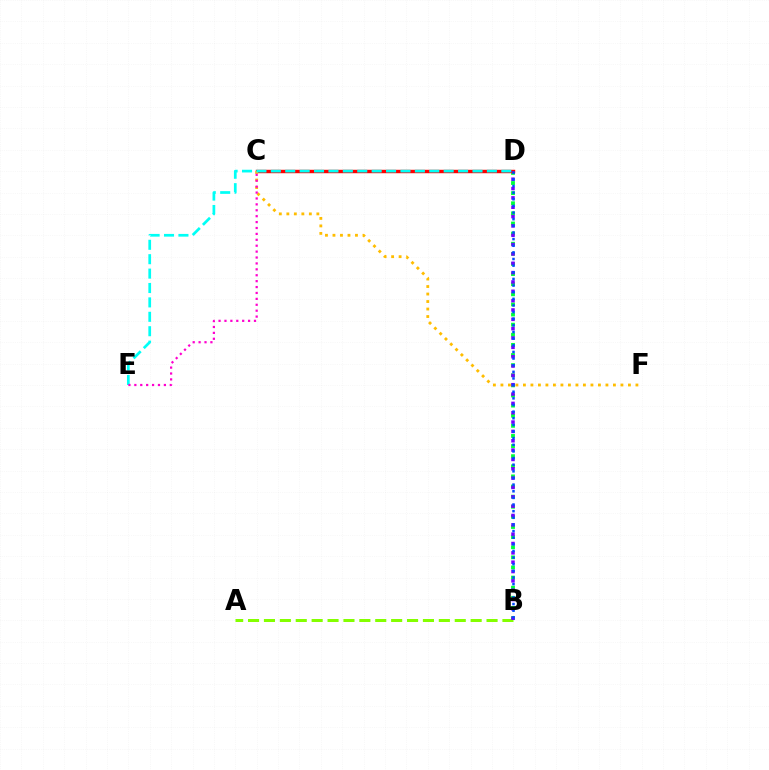{('B', 'D'): [{'color': '#00ff39', 'line_style': 'dotted', 'thickness': 2.75}, {'color': '#7200ff', 'line_style': 'dotted', 'thickness': 2.54}, {'color': '#004bff', 'line_style': 'dotted', 'thickness': 1.8}], ('C', 'D'): [{'color': '#ff0000', 'line_style': 'solid', 'thickness': 2.48}], ('C', 'F'): [{'color': '#ffbd00', 'line_style': 'dotted', 'thickness': 2.04}], ('D', 'E'): [{'color': '#00fff6', 'line_style': 'dashed', 'thickness': 1.96}], ('A', 'B'): [{'color': '#84ff00', 'line_style': 'dashed', 'thickness': 2.16}], ('C', 'E'): [{'color': '#ff00cf', 'line_style': 'dotted', 'thickness': 1.6}]}